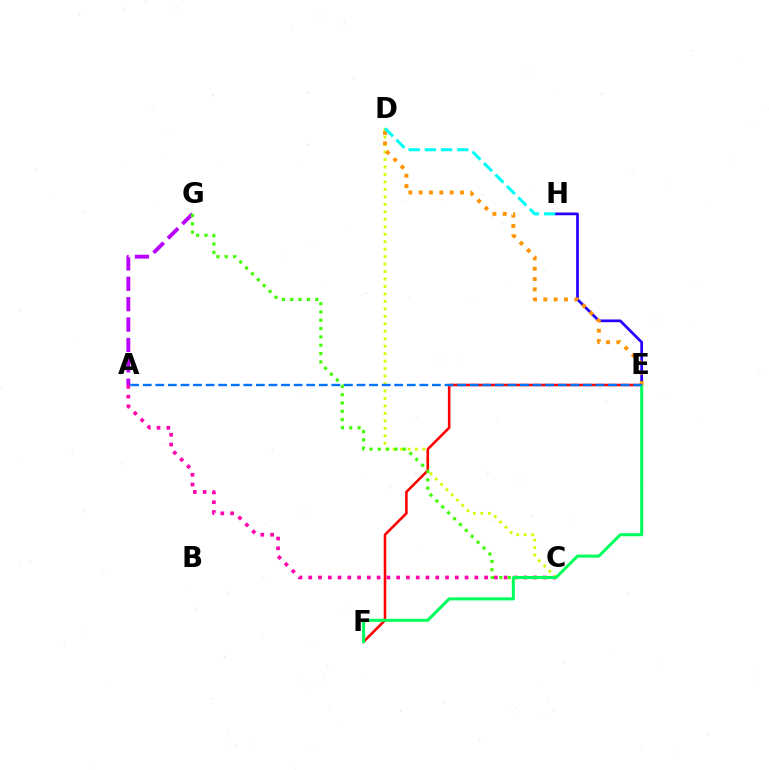{('A', 'C'): [{'color': '#ff00ac', 'line_style': 'dotted', 'thickness': 2.65}], ('C', 'D'): [{'color': '#d1ff00', 'line_style': 'dotted', 'thickness': 2.03}], ('E', 'F'): [{'color': '#ff0000', 'line_style': 'solid', 'thickness': 1.85}, {'color': '#00ff5c', 'line_style': 'solid', 'thickness': 2.18}], ('A', 'G'): [{'color': '#b900ff', 'line_style': 'dashed', 'thickness': 2.77}], ('E', 'H'): [{'color': '#2500ff', 'line_style': 'solid', 'thickness': 1.97}], ('C', 'G'): [{'color': '#3dff00', 'line_style': 'dotted', 'thickness': 2.26}], ('D', 'E'): [{'color': '#ff9400', 'line_style': 'dotted', 'thickness': 2.81}], ('D', 'H'): [{'color': '#00fff6', 'line_style': 'dashed', 'thickness': 2.2}], ('A', 'E'): [{'color': '#0074ff', 'line_style': 'dashed', 'thickness': 1.71}]}